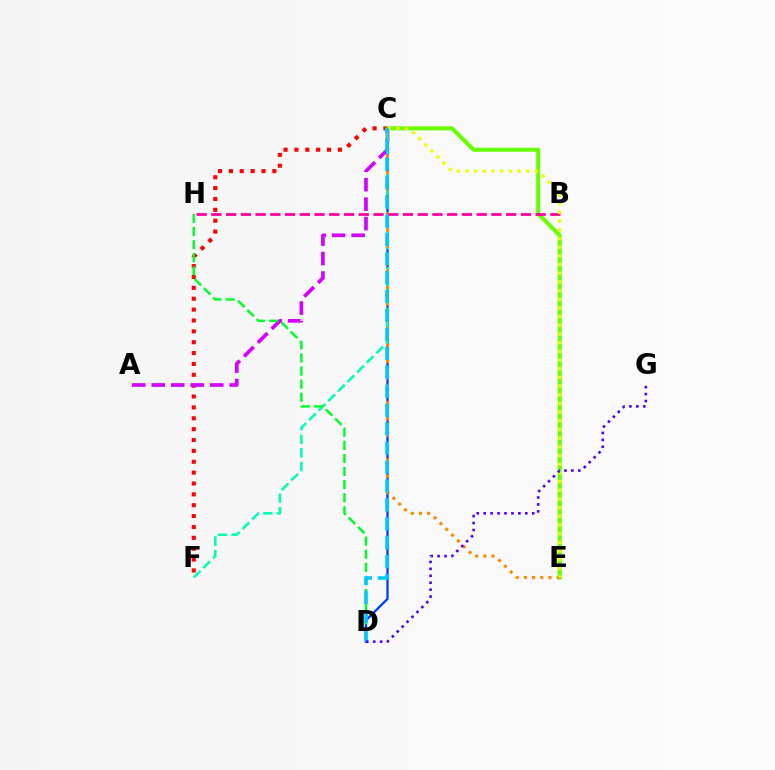{('C', 'F'): [{'color': '#ff0000', 'line_style': 'dotted', 'thickness': 2.95}, {'color': '#00ffaf', 'line_style': 'dashed', 'thickness': 1.84}], ('A', 'C'): [{'color': '#d600ff', 'line_style': 'dashed', 'thickness': 2.65}], ('C', 'E'): [{'color': '#66ff00', 'line_style': 'solid', 'thickness': 2.9}, {'color': '#ff8800', 'line_style': 'dotted', 'thickness': 2.23}, {'color': '#eeff00', 'line_style': 'dotted', 'thickness': 2.36}], ('C', 'D'): [{'color': '#003fff', 'line_style': 'solid', 'thickness': 1.67}, {'color': '#00c7ff', 'line_style': 'dashed', 'thickness': 2.57}], ('B', 'H'): [{'color': '#ff00a0', 'line_style': 'dashed', 'thickness': 2.0}], ('D', 'H'): [{'color': '#00ff27', 'line_style': 'dashed', 'thickness': 1.78}], ('D', 'G'): [{'color': '#4f00ff', 'line_style': 'dotted', 'thickness': 1.88}]}